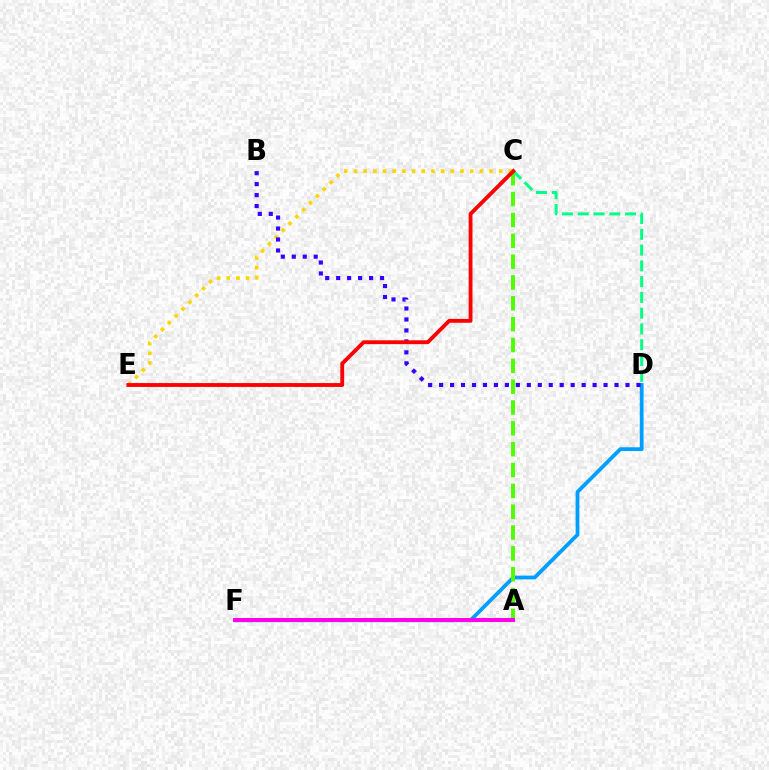{('D', 'F'): [{'color': '#009eff', 'line_style': 'solid', 'thickness': 2.72}], ('A', 'C'): [{'color': '#4fff00', 'line_style': 'dashed', 'thickness': 2.83}], ('C', 'D'): [{'color': '#00ff86', 'line_style': 'dashed', 'thickness': 2.14}], ('C', 'E'): [{'color': '#ffd500', 'line_style': 'dotted', 'thickness': 2.63}, {'color': '#ff0000', 'line_style': 'solid', 'thickness': 2.77}], ('B', 'D'): [{'color': '#3700ff', 'line_style': 'dotted', 'thickness': 2.98}], ('A', 'F'): [{'color': '#ff00ed', 'line_style': 'solid', 'thickness': 2.88}]}